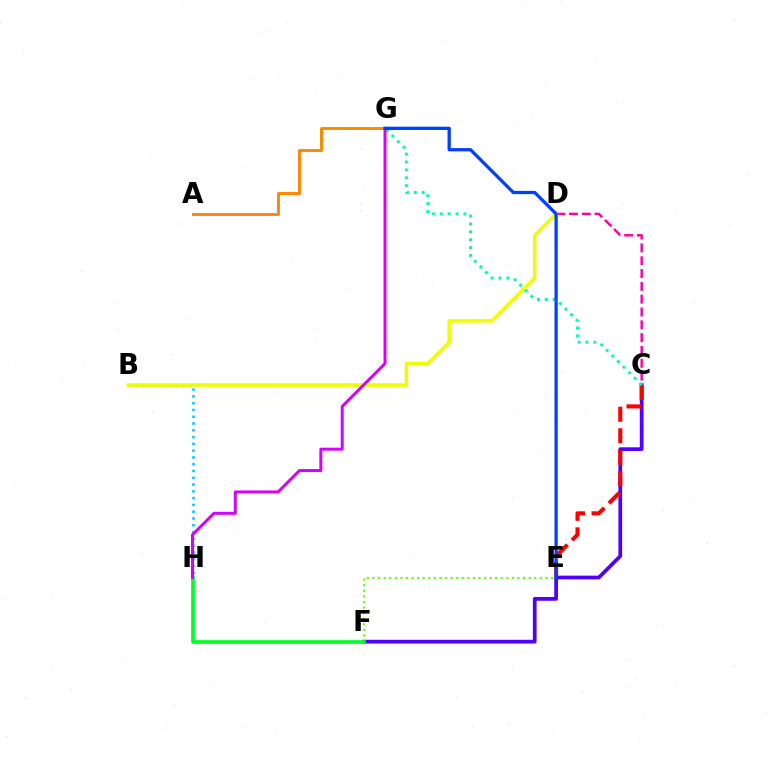{('B', 'H'): [{'color': '#00c7ff', 'line_style': 'dotted', 'thickness': 1.84}], ('E', 'F'): [{'color': '#66ff00', 'line_style': 'dotted', 'thickness': 1.51}], ('C', 'F'): [{'color': '#4f00ff', 'line_style': 'solid', 'thickness': 2.69}], ('C', 'D'): [{'color': '#ff00a0', 'line_style': 'dashed', 'thickness': 1.74}], ('C', 'E'): [{'color': '#ff0000', 'line_style': 'dashed', 'thickness': 2.93}], ('B', 'D'): [{'color': '#eeff00', 'line_style': 'solid', 'thickness': 2.54}], ('F', 'H'): [{'color': '#00ff27', 'line_style': 'solid', 'thickness': 2.63}], ('C', 'G'): [{'color': '#00ffaf', 'line_style': 'dotted', 'thickness': 2.14}], ('G', 'H'): [{'color': '#d600ff', 'line_style': 'solid', 'thickness': 2.15}], ('A', 'G'): [{'color': '#ff8800', 'line_style': 'solid', 'thickness': 2.11}], ('E', 'G'): [{'color': '#003fff', 'line_style': 'solid', 'thickness': 2.34}]}